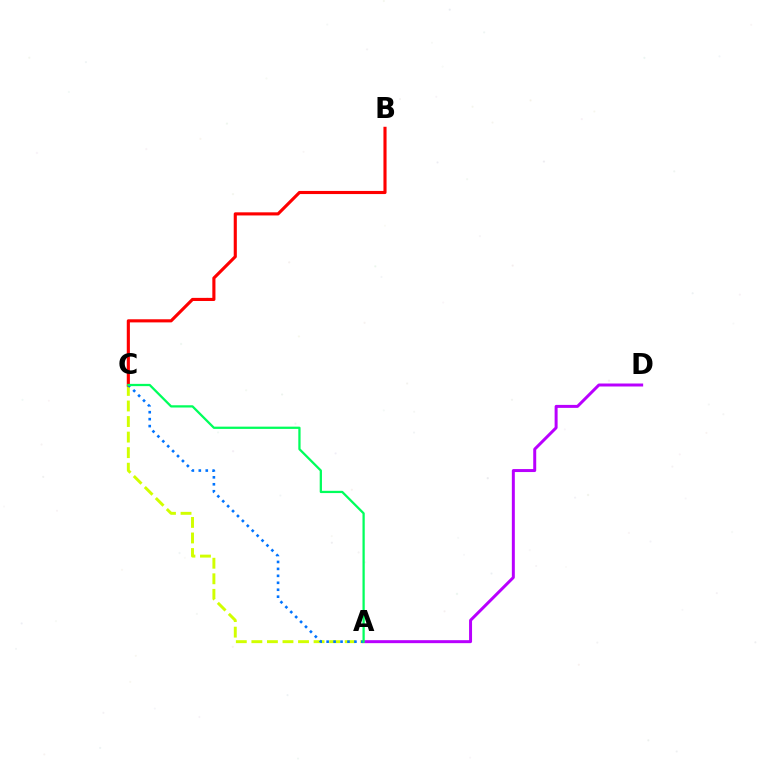{('A', 'D'): [{'color': '#b900ff', 'line_style': 'solid', 'thickness': 2.15}], ('A', 'C'): [{'color': '#d1ff00', 'line_style': 'dashed', 'thickness': 2.11}, {'color': '#0074ff', 'line_style': 'dotted', 'thickness': 1.89}, {'color': '#00ff5c', 'line_style': 'solid', 'thickness': 1.63}], ('B', 'C'): [{'color': '#ff0000', 'line_style': 'solid', 'thickness': 2.25}]}